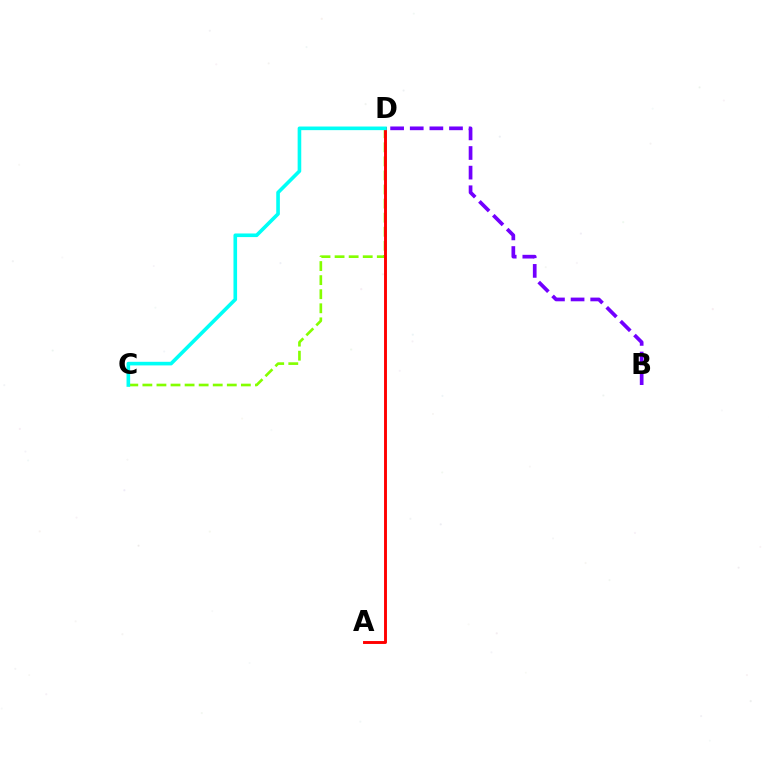{('C', 'D'): [{'color': '#84ff00', 'line_style': 'dashed', 'thickness': 1.91}, {'color': '#00fff6', 'line_style': 'solid', 'thickness': 2.61}], ('B', 'D'): [{'color': '#7200ff', 'line_style': 'dashed', 'thickness': 2.67}], ('A', 'D'): [{'color': '#ff0000', 'line_style': 'solid', 'thickness': 2.1}]}